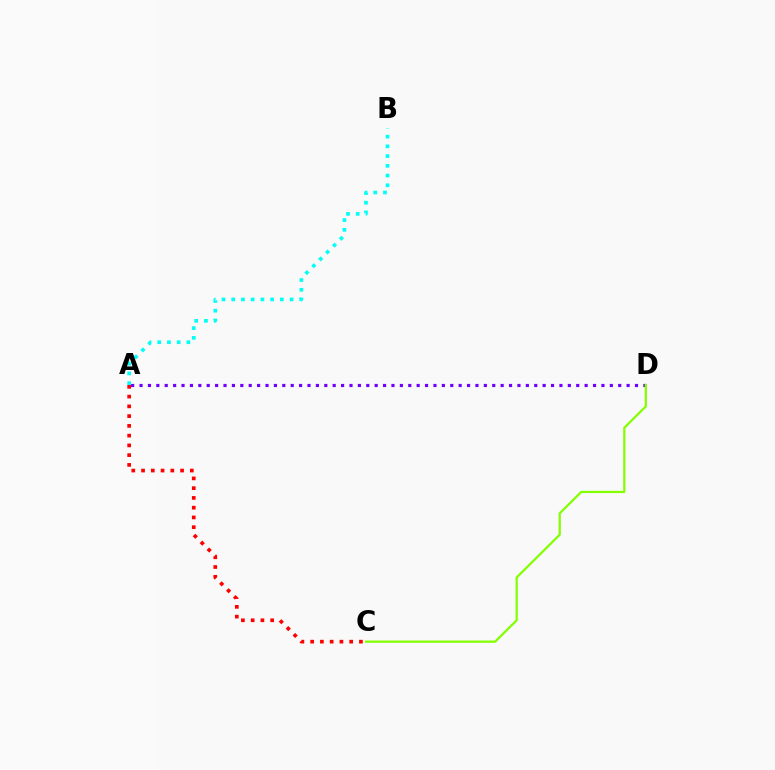{('A', 'D'): [{'color': '#7200ff', 'line_style': 'dotted', 'thickness': 2.28}], ('C', 'D'): [{'color': '#84ff00', 'line_style': 'solid', 'thickness': 1.61}], ('A', 'C'): [{'color': '#ff0000', 'line_style': 'dotted', 'thickness': 2.65}], ('A', 'B'): [{'color': '#00fff6', 'line_style': 'dotted', 'thickness': 2.64}]}